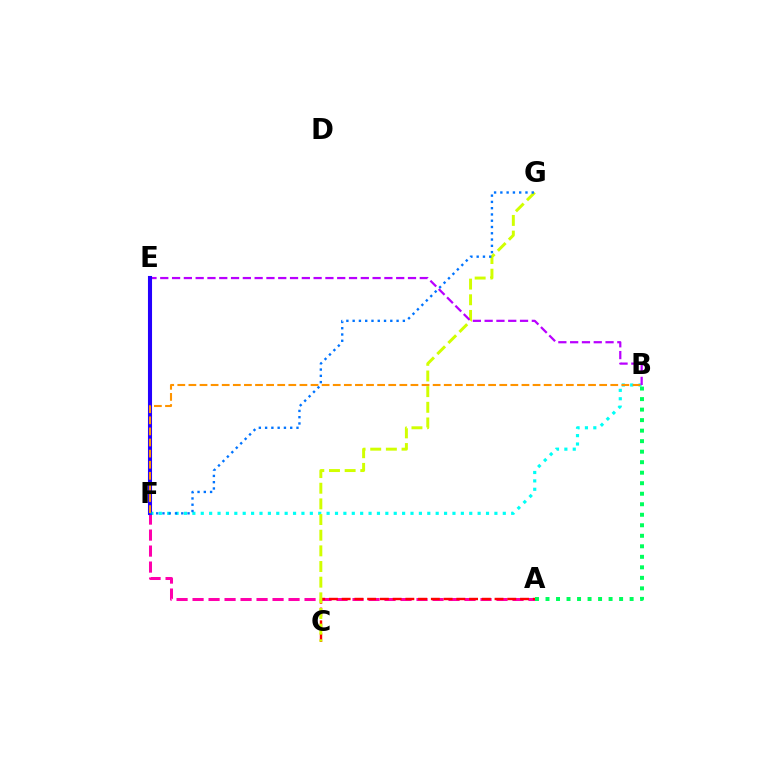{('B', 'F'): [{'color': '#00fff6', 'line_style': 'dotted', 'thickness': 2.28}, {'color': '#ff9400', 'line_style': 'dashed', 'thickness': 1.51}], ('A', 'F'): [{'color': '#ff00ac', 'line_style': 'dashed', 'thickness': 2.17}], ('E', 'F'): [{'color': '#3dff00', 'line_style': 'dotted', 'thickness': 2.62}, {'color': '#2500ff', 'line_style': 'solid', 'thickness': 2.94}], ('A', 'C'): [{'color': '#ff0000', 'line_style': 'dashed', 'thickness': 1.73}], ('C', 'G'): [{'color': '#d1ff00', 'line_style': 'dashed', 'thickness': 2.13}], ('B', 'E'): [{'color': '#b900ff', 'line_style': 'dashed', 'thickness': 1.6}], ('A', 'B'): [{'color': '#00ff5c', 'line_style': 'dotted', 'thickness': 2.86}], ('F', 'G'): [{'color': '#0074ff', 'line_style': 'dotted', 'thickness': 1.7}]}